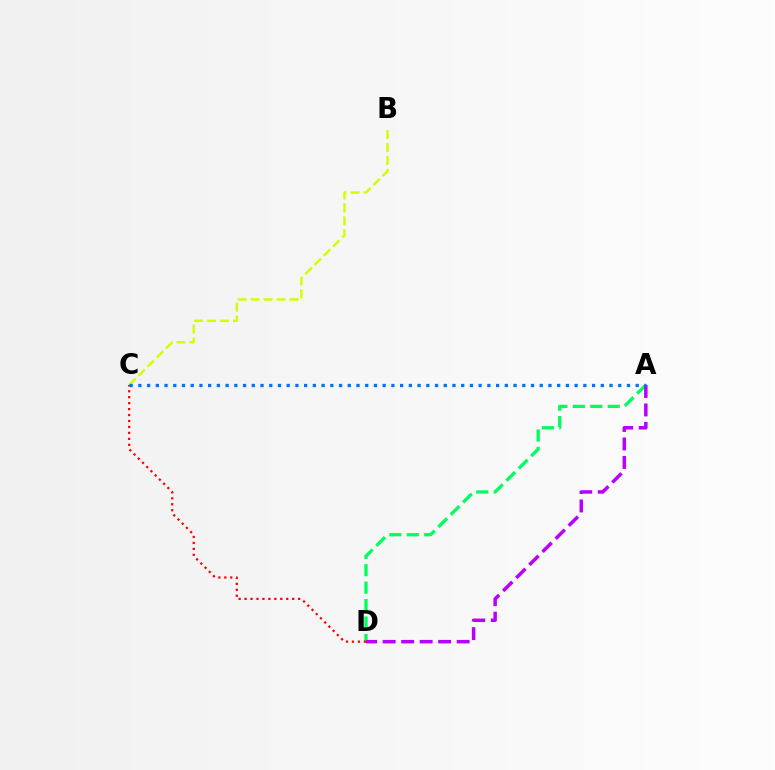{('A', 'D'): [{'color': '#00ff5c', 'line_style': 'dashed', 'thickness': 2.37}, {'color': '#b900ff', 'line_style': 'dashed', 'thickness': 2.51}], ('B', 'C'): [{'color': '#d1ff00', 'line_style': 'dashed', 'thickness': 1.76}], ('A', 'C'): [{'color': '#0074ff', 'line_style': 'dotted', 'thickness': 2.37}], ('C', 'D'): [{'color': '#ff0000', 'line_style': 'dotted', 'thickness': 1.62}]}